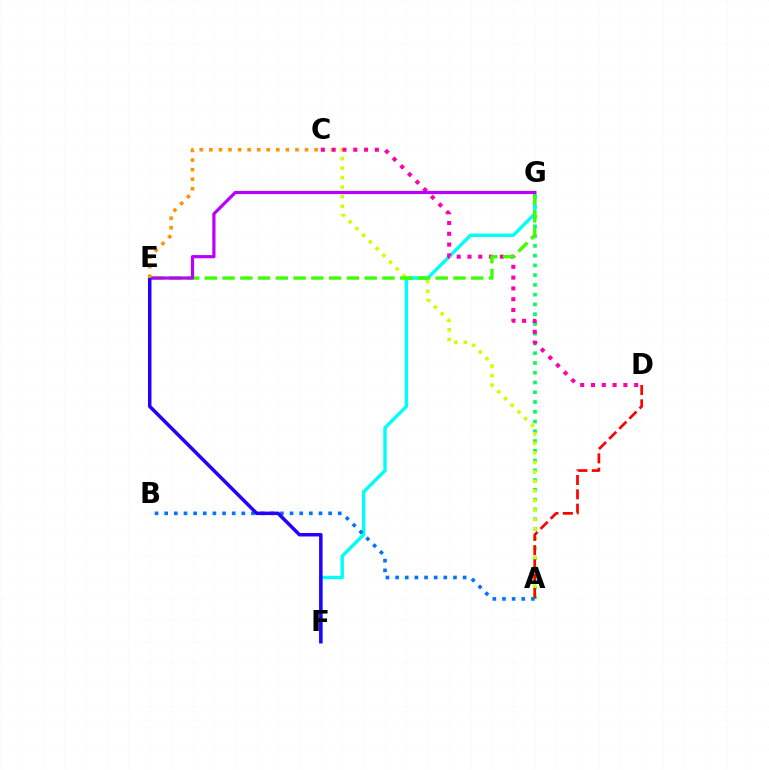{('A', 'G'): [{'color': '#00ff5c', 'line_style': 'dotted', 'thickness': 2.65}], ('A', 'C'): [{'color': '#d1ff00', 'line_style': 'dotted', 'thickness': 2.58}], ('F', 'G'): [{'color': '#00fff6', 'line_style': 'solid', 'thickness': 2.45}], ('C', 'D'): [{'color': '#ff00ac', 'line_style': 'dotted', 'thickness': 2.93}], ('E', 'G'): [{'color': '#3dff00', 'line_style': 'dashed', 'thickness': 2.41}, {'color': '#b900ff', 'line_style': 'solid', 'thickness': 2.31}], ('A', 'D'): [{'color': '#ff0000', 'line_style': 'dashed', 'thickness': 1.95}], ('A', 'B'): [{'color': '#0074ff', 'line_style': 'dotted', 'thickness': 2.62}], ('E', 'F'): [{'color': '#2500ff', 'line_style': 'solid', 'thickness': 2.51}], ('C', 'E'): [{'color': '#ff9400', 'line_style': 'dotted', 'thickness': 2.6}]}